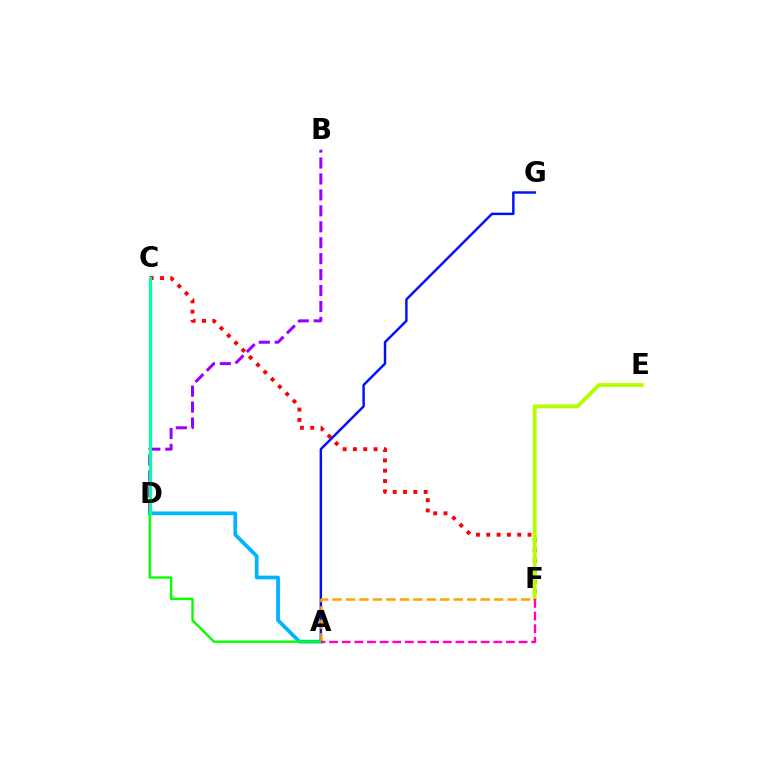{('C', 'F'): [{'color': '#ff0000', 'line_style': 'dotted', 'thickness': 2.8}], ('A', 'G'): [{'color': '#0010ff', 'line_style': 'solid', 'thickness': 1.77}], ('B', 'D'): [{'color': '#9b00ff', 'line_style': 'dashed', 'thickness': 2.17}], ('E', 'F'): [{'color': '#b3ff00', 'line_style': 'solid', 'thickness': 2.79}], ('A', 'D'): [{'color': '#00b5ff', 'line_style': 'solid', 'thickness': 2.7}, {'color': '#08ff00', 'line_style': 'solid', 'thickness': 1.72}], ('A', 'F'): [{'color': '#ffa500', 'line_style': 'dashed', 'thickness': 1.83}, {'color': '#ff00bd', 'line_style': 'dashed', 'thickness': 1.72}], ('C', 'D'): [{'color': '#00ff9d', 'line_style': 'solid', 'thickness': 2.27}]}